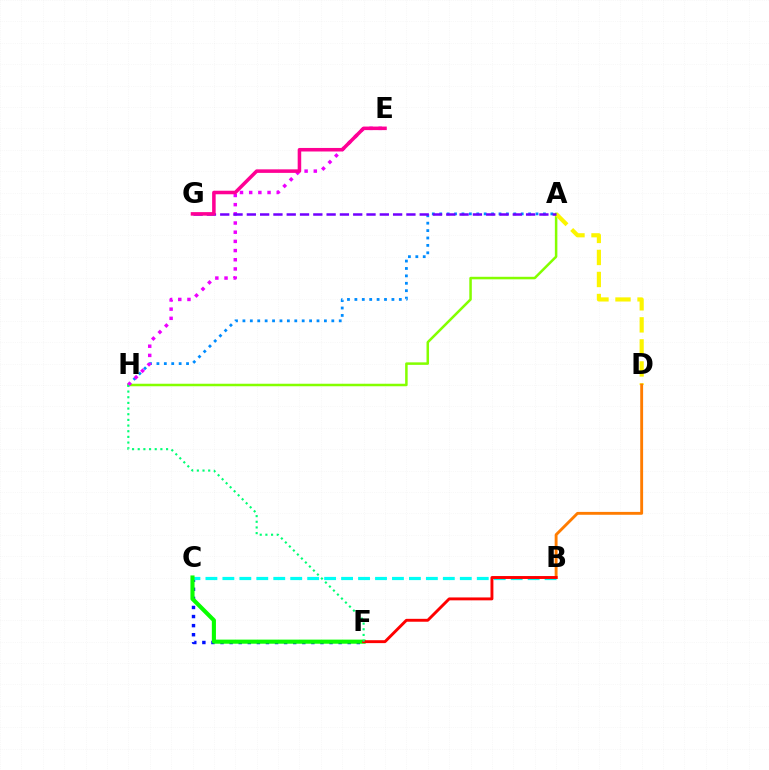{('C', 'F'): [{'color': '#0010ff', 'line_style': 'dotted', 'thickness': 2.47}, {'color': '#08ff00', 'line_style': 'solid', 'thickness': 2.95}], ('A', 'H'): [{'color': '#84ff00', 'line_style': 'solid', 'thickness': 1.81}, {'color': '#008cff', 'line_style': 'dotted', 'thickness': 2.01}], ('B', 'C'): [{'color': '#00fff6', 'line_style': 'dashed', 'thickness': 2.3}], ('A', 'D'): [{'color': '#fcf500', 'line_style': 'dashed', 'thickness': 2.99}], ('B', 'D'): [{'color': '#ff7c00', 'line_style': 'solid', 'thickness': 2.07}], ('B', 'F'): [{'color': '#ff0000', 'line_style': 'solid', 'thickness': 2.09}], ('E', 'H'): [{'color': '#ee00ff', 'line_style': 'dotted', 'thickness': 2.5}], ('A', 'G'): [{'color': '#7200ff', 'line_style': 'dashed', 'thickness': 1.81}], ('F', 'H'): [{'color': '#00ff74', 'line_style': 'dotted', 'thickness': 1.54}], ('E', 'G'): [{'color': '#ff0094', 'line_style': 'solid', 'thickness': 2.55}]}